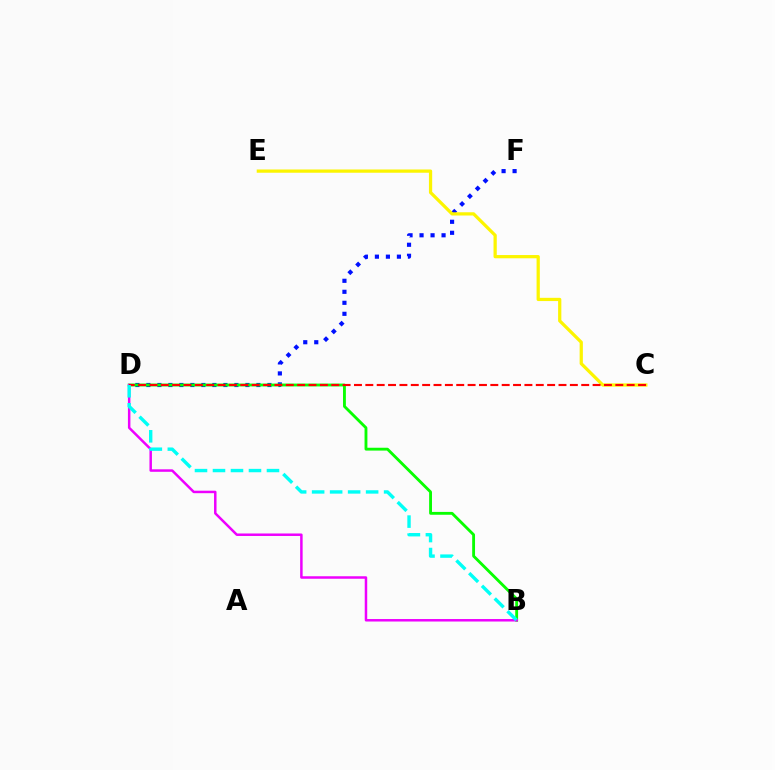{('D', 'F'): [{'color': '#0010ff', 'line_style': 'dotted', 'thickness': 2.99}], ('B', 'D'): [{'color': '#08ff00', 'line_style': 'solid', 'thickness': 2.05}, {'color': '#ee00ff', 'line_style': 'solid', 'thickness': 1.79}, {'color': '#00fff6', 'line_style': 'dashed', 'thickness': 2.44}], ('C', 'E'): [{'color': '#fcf500', 'line_style': 'solid', 'thickness': 2.34}], ('C', 'D'): [{'color': '#ff0000', 'line_style': 'dashed', 'thickness': 1.54}]}